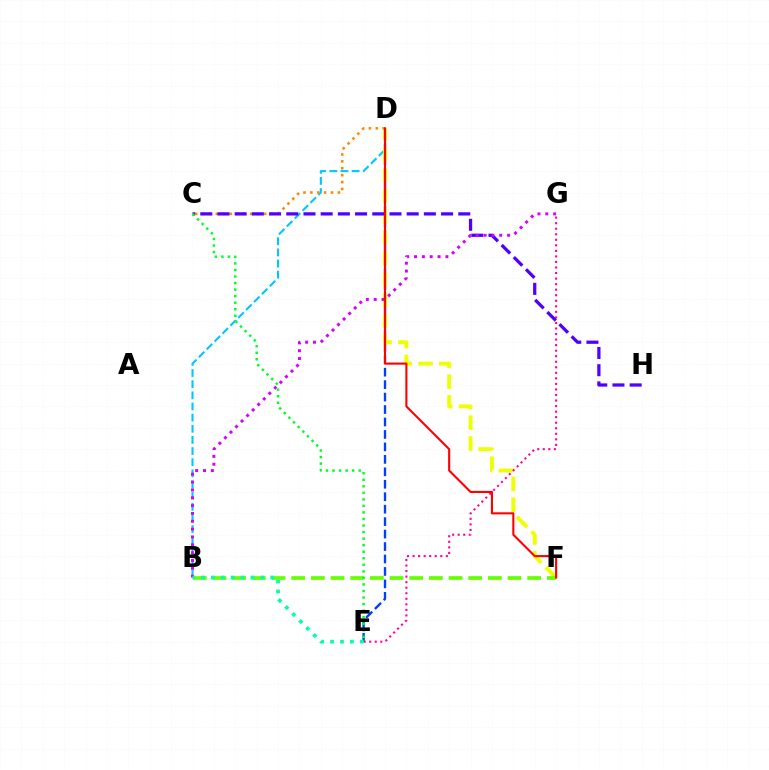{('D', 'E'): [{'color': '#003fff', 'line_style': 'dashed', 'thickness': 1.69}], ('B', 'D'): [{'color': '#00c7ff', 'line_style': 'dashed', 'thickness': 1.51}], ('D', 'F'): [{'color': '#eeff00', 'line_style': 'dashed', 'thickness': 2.83}, {'color': '#ff0000', 'line_style': 'solid', 'thickness': 1.51}], ('E', 'G'): [{'color': '#ff00a0', 'line_style': 'dotted', 'thickness': 1.51}], ('C', 'D'): [{'color': '#ff8800', 'line_style': 'dotted', 'thickness': 1.87}], ('B', 'F'): [{'color': '#66ff00', 'line_style': 'dashed', 'thickness': 2.67}], ('C', 'H'): [{'color': '#4f00ff', 'line_style': 'dashed', 'thickness': 2.34}], ('B', 'G'): [{'color': '#d600ff', 'line_style': 'dotted', 'thickness': 2.13}], ('C', 'E'): [{'color': '#00ff27', 'line_style': 'dotted', 'thickness': 1.78}], ('B', 'E'): [{'color': '#00ffaf', 'line_style': 'dotted', 'thickness': 2.69}]}